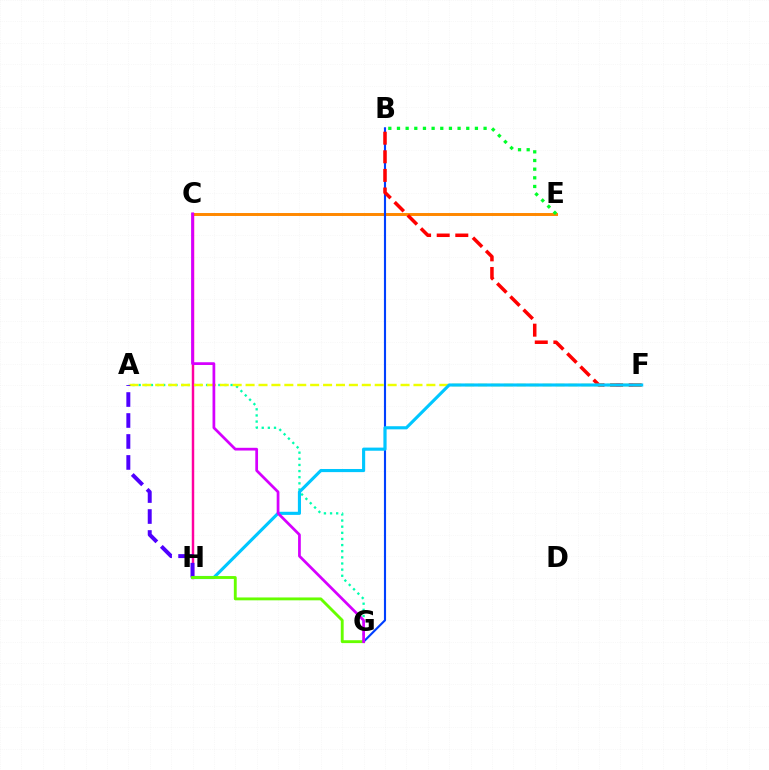{('A', 'G'): [{'color': '#00ffaf', 'line_style': 'dotted', 'thickness': 1.67}], ('C', 'E'): [{'color': '#ff8800', 'line_style': 'solid', 'thickness': 2.13}], ('B', 'G'): [{'color': '#003fff', 'line_style': 'solid', 'thickness': 1.54}], ('C', 'H'): [{'color': '#ff00a0', 'line_style': 'solid', 'thickness': 1.76}], ('B', 'F'): [{'color': '#ff0000', 'line_style': 'dashed', 'thickness': 2.53}], ('A', 'F'): [{'color': '#eeff00', 'line_style': 'dashed', 'thickness': 1.75}], ('F', 'H'): [{'color': '#00c7ff', 'line_style': 'solid', 'thickness': 2.25}], ('B', 'E'): [{'color': '#00ff27', 'line_style': 'dotted', 'thickness': 2.35}], ('A', 'H'): [{'color': '#4f00ff', 'line_style': 'dashed', 'thickness': 2.85}], ('G', 'H'): [{'color': '#66ff00', 'line_style': 'solid', 'thickness': 2.07}], ('C', 'G'): [{'color': '#d600ff', 'line_style': 'solid', 'thickness': 1.97}]}